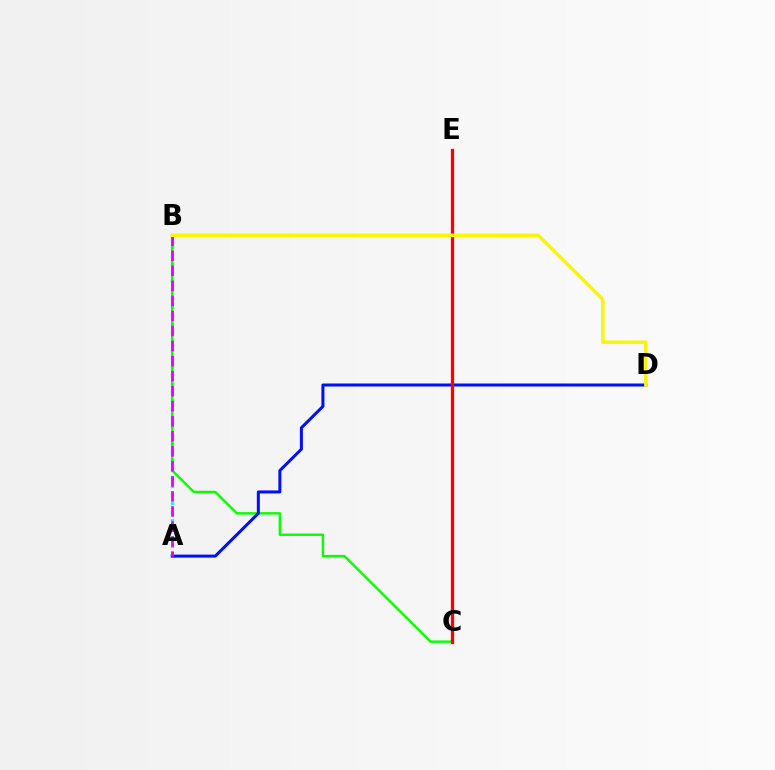{('A', 'B'): [{'color': '#00fff6', 'line_style': 'dotted', 'thickness': 2.32}, {'color': '#ee00ff', 'line_style': 'dashed', 'thickness': 2.04}], ('B', 'C'): [{'color': '#08ff00', 'line_style': 'solid', 'thickness': 1.74}], ('A', 'D'): [{'color': '#0010ff', 'line_style': 'solid', 'thickness': 2.17}], ('C', 'E'): [{'color': '#ff0000', 'line_style': 'solid', 'thickness': 2.36}], ('B', 'D'): [{'color': '#fcf500', 'line_style': 'solid', 'thickness': 2.51}]}